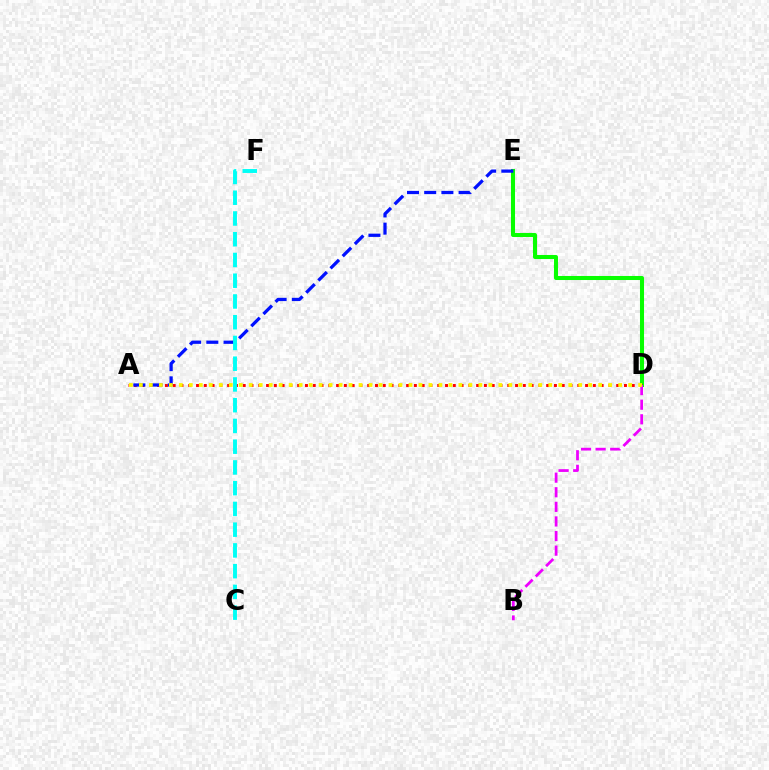{('D', 'E'): [{'color': '#08ff00', 'line_style': 'solid', 'thickness': 2.91}], ('A', 'D'): [{'color': '#ff0000', 'line_style': 'dotted', 'thickness': 2.11}, {'color': '#fcf500', 'line_style': 'dotted', 'thickness': 2.71}], ('A', 'E'): [{'color': '#0010ff', 'line_style': 'dashed', 'thickness': 2.34}], ('B', 'D'): [{'color': '#ee00ff', 'line_style': 'dashed', 'thickness': 1.98}], ('C', 'F'): [{'color': '#00fff6', 'line_style': 'dashed', 'thickness': 2.82}]}